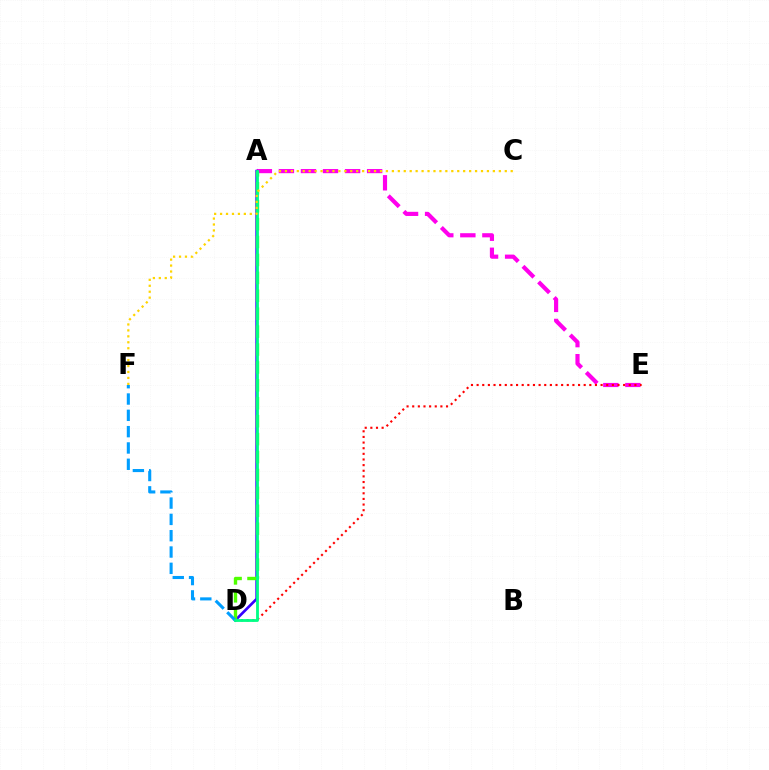{('A', 'E'): [{'color': '#ff00ed', 'line_style': 'dashed', 'thickness': 3.0}], ('A', 'D'): [{'color': '#3700ff', 'line_style': 'solid', 'thickness': 1.92}, {'color': '#4fff00', 'line_style': 'dashed', 'thickness': 2.43}, {'color': '#00ff86', 'line_style': 'solid', 'thickness': 2.03}], ('D', 'E'): [{'color': '#ff0000', 'line_style': 'dotted', 'thickness': 1.53}], ('D', 'F'): [{'color': '#009eff', 'line_style': 'dashed', 'thickness': 2.22}], ('C', 'F'): [{'color': '#ffd500', 'line_style': 'dotted', 'thickness': 1.61}]}